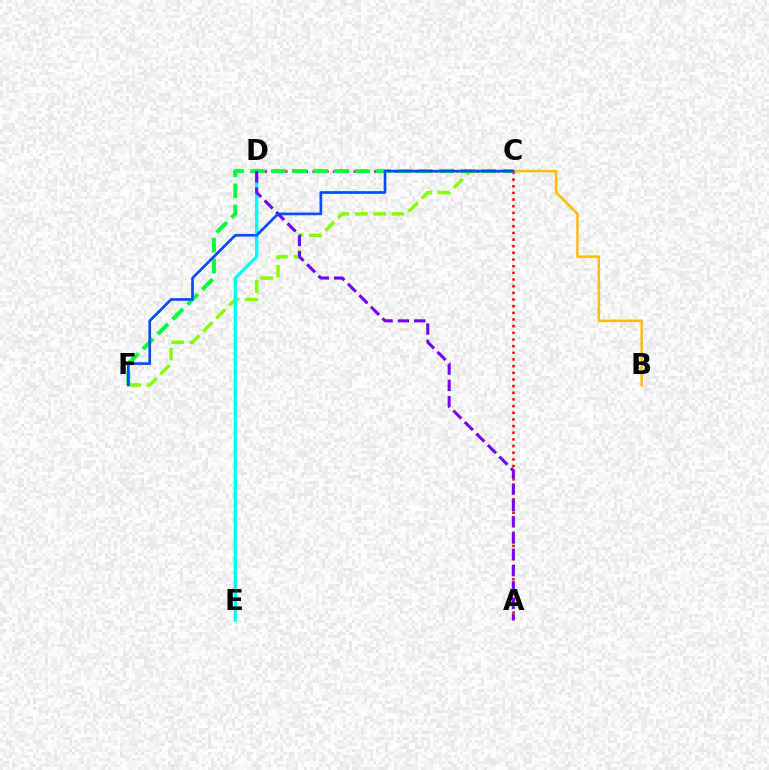{('C', 'F'): [{'color': '#84ff00', 'line_style': 'dashed', 'thickness': 2.48}, {'color': '#00ff39', 'line_style': 'dashed', 'thickness': 2.85}, {'color': '#004bff', 'line_style': 'solid', 'thickness': 1.92}], ('D', 'E'): [{'color': '#00fff6', 'line_style': 'solid', 'thickness': 2.4}], ('A', 'C'): [{'color': '#ff0000', 'line_style': 'dotted', 'thickness': 1.81}], ('C', 'D'): [{'color': '#ff00cf', 'line_style': 'dotted', 'thickness': 1.86}], ('A', 'D'): [{'color': '#7200ff', 'line_style': 'dashed', 'thickness': 2.21}], ('B', 'C'): [{'color': '#ffbd00', 'line_style': 'solid', 'thickness': 1.81}]}